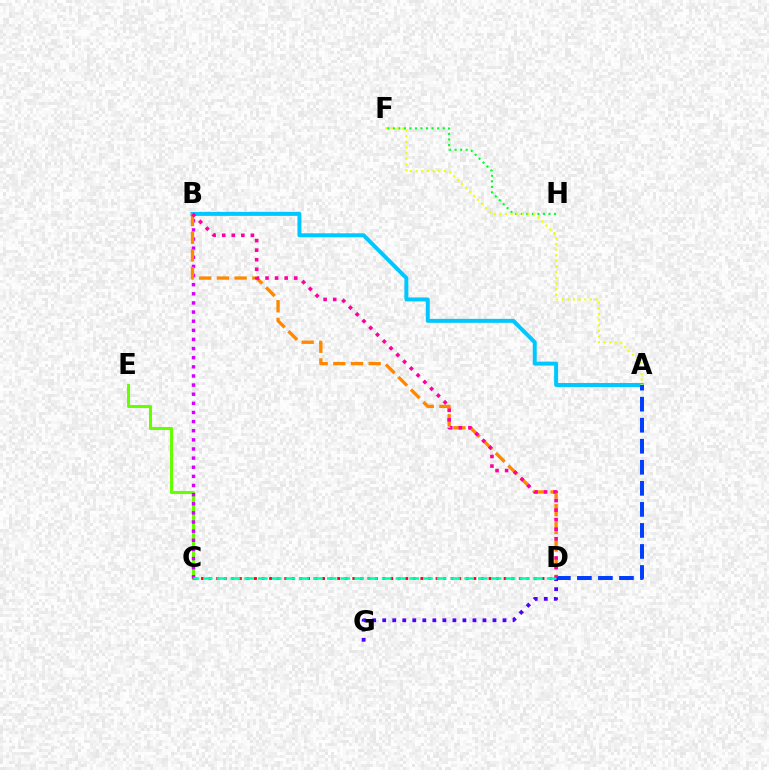{('C', 'E'): [{'color': '#66ff00', 'line_style': 'solid', 'thickness': 2.21}], ('C', 'D'): [{'color': '#ff0000', 'line_style': 'dotted', 'thickness': 2.06}, {'color': '#00ffaf', 'line_style': 'dashed', 'thickness': 1.87}], ('B', 'C'): [{'color': '#d600ff', 'line_style': 'dotted', 'thickness': 2.48}], ('A', 'B'): [{'color': '#00c7ff', 'line_style': 'solid', 'thickness': 2.86}], ('B', 'D'): [{'color': '#ff8800', 'line_style': 'dashed', 'thickness': 2.4}, {'color': '#ff00a0', 'line_style': 'dotted', 'thickness': 2.6}], ('F', 'H'): [{'color': '#00ff27', 'line_style': 'dotted', 'thickness': 1.51}], ('A', 'F'): [{'color': '#eeff00', 'line_style': 'dotted', 'thickness': 1.53}], ('A', 'D'): [{'color': '#003fff', 'line_style': 'dashed', 'thickness': 2.86}], ('D', 'G'): [{'color': '#4f00ff', 'line_style': 'dotted', 'thickness': 2.72}]}